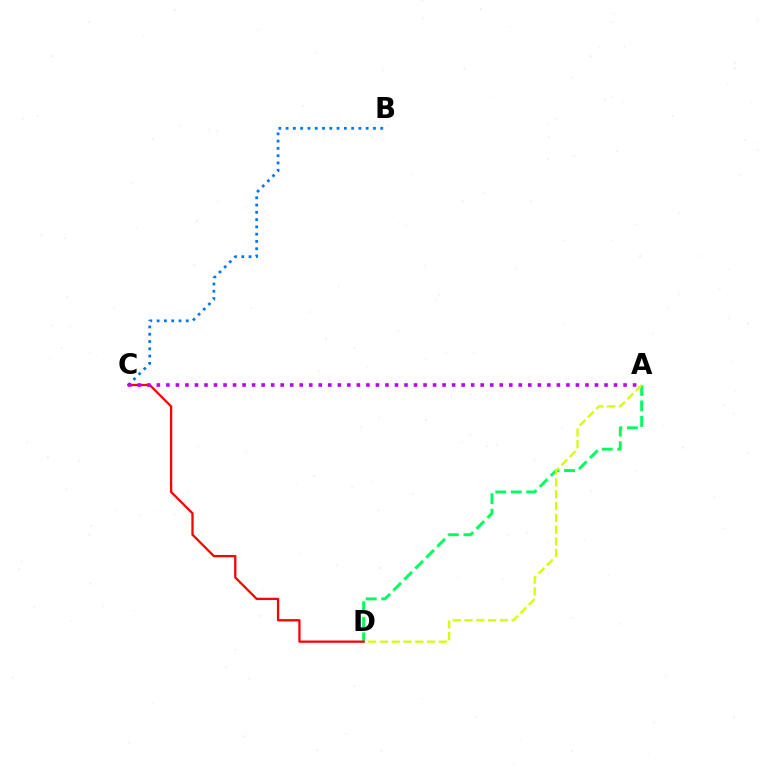{('A', 'D'): [{'color': '#00ff5c', 'line_style': 'dashed', 'thickness': 2.11}, {'color': '#d1ff00', 'line_style': 'dashed', 'thickness': 1.6}], ('B', 'C'): [{'color': '#0074ff', 'line_style': 'dotted', 'thickness': 1.98}], ('C', 'D'): [{'color': '#ff0000', 'line_style': 'solid', 'thickness': 1.64}], ('A', 'C'): [{'color': '#b900ff', 'line_style': 'dotted', 'thickness': 2.59}]}